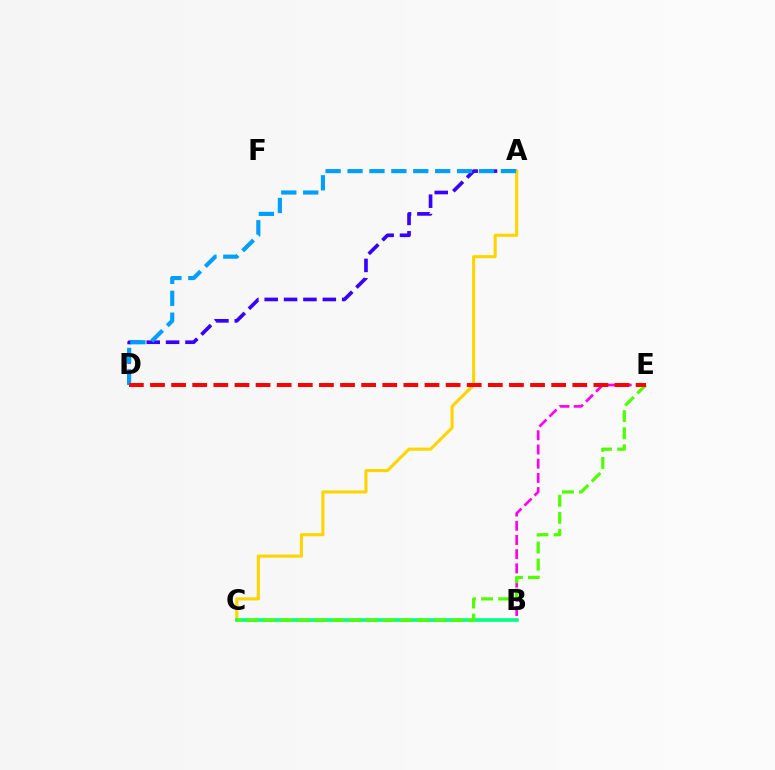{('A', 'D'): [{'color': '#3700ff', 'line_style': 'dashed', 'thickness': 2.63}, {'color': '#009eff', 'line_style': 'dashed', 'thickness': 2.98}], ('A', 'C'): [{'color': '#ffd500', 'line_style': 'solid', 'thickness': 2.24}], ('B', 'E'): [{'color': '#ff00ed', 'line_style': 'dashed', 'thickness': 1.93}], ('B', 'C'): [{'color': '#00ff86', 'line_style': 'solid', 'thickness': 2.59}], ('C', 'E'): [{'color': '#4fff00', 'line_style': 'dashed', 'thickness': 2.32}], ('D', 'E'): [{'color': '#ff0000', 'line_style': 'dashed', 'thickness': 2.87}]}